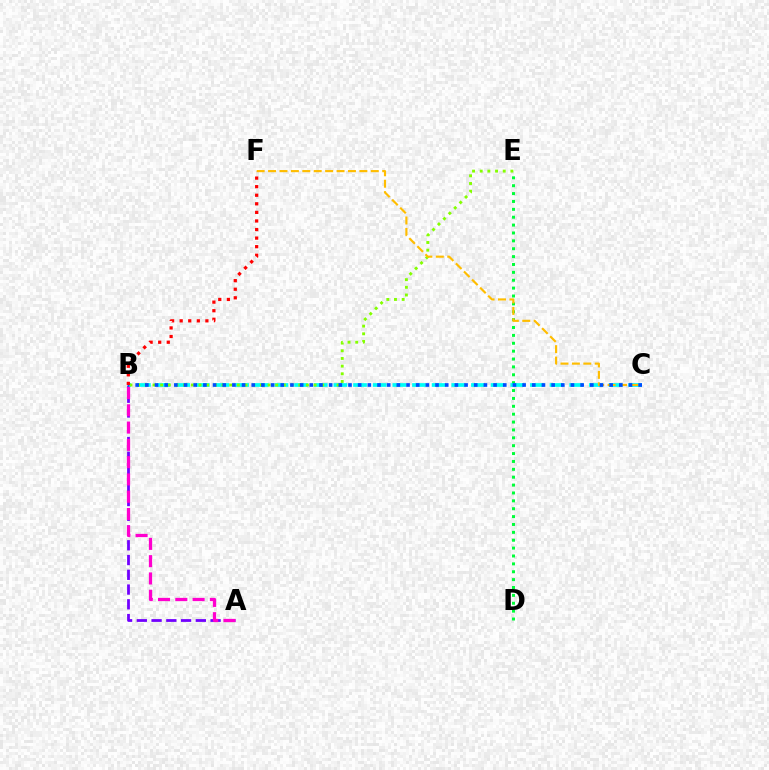{('D', 'E'): [{'color': '#00ff39', 'line_style': 'dotted', 'thickness': 2.14}], ('A', 'B'): [{'color': '#7200ff', 'line_style': 'dashed', 'thickness': 2.0}, {'color': '#ff00cf', 'line_style': 'dashed', 'thickness': 2.35}], ('B', 'C'): [{'color': '#00fff6', 'line_style': 'dashed', 'thickness': 2.67}, {'color': '#004bff', 'line_style': 'dotted', 'thickness': 2.63}], ('B', 'E'): [{'color': '#84ff00', 'line_style': 'dotted', 'thickness': 2.08}], ('C', 'F'): [{'color': '#ffbd00', 'line_style': 'dashed', 'thickness': 1.55}], ('B', 'F'): [{'color': '#ff0000', 'line_style': 'dotted', 'thickness': 2.33}]}